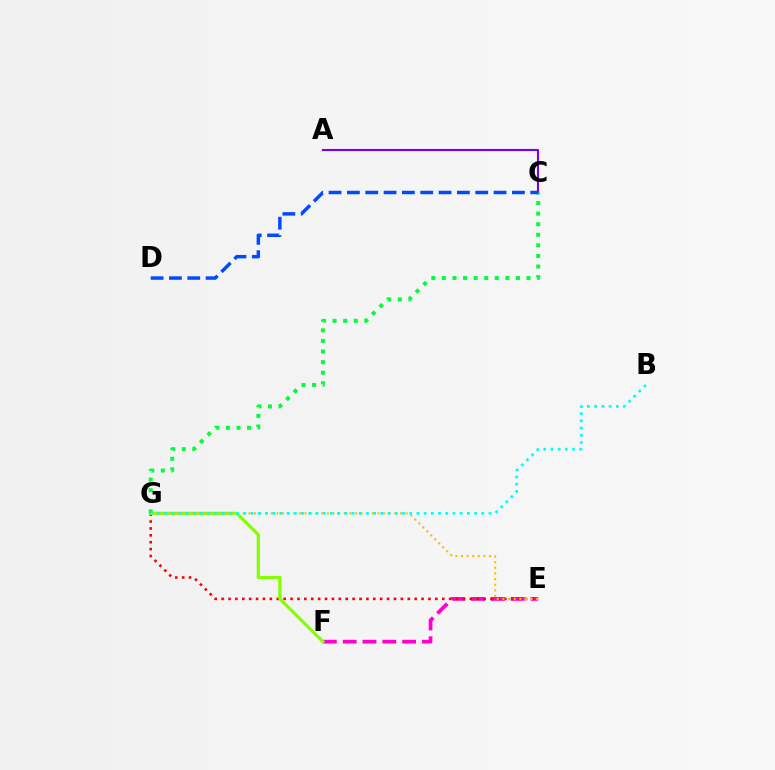{('E', 'F'): [{'color': '#ff00cf', 'line_style': 'dashed', 'thickness': 2.69}], ('E', 'G'): [{'color': '#ff0000', 'line_style': 'dotted', 'thickness': 1.87}, {'color': '#ffbd00', 'line_style': 'dotted', 'thickness': 1.53}], ('F', 'G'): [{'color': '#84ff00', 'line_style': 'solid', 'thickness': 2.31}], ('A', 'C'): [{'color': '#7200ff', 'line_style': 'solid', 'thickness': 1.52}], ('C', 'G'): [{'color': '#00ff39', 'line_style': 'dotted', 'thickness': 2.88}], ('C', 'D'): [{'color': '#004bff', 'line_style': 'dashed', 'thickness': 2.49}], ('B', 'G'): [{'color': '#00fff6', 'line_style': 'dotted', 'thickness': 1.96}]}